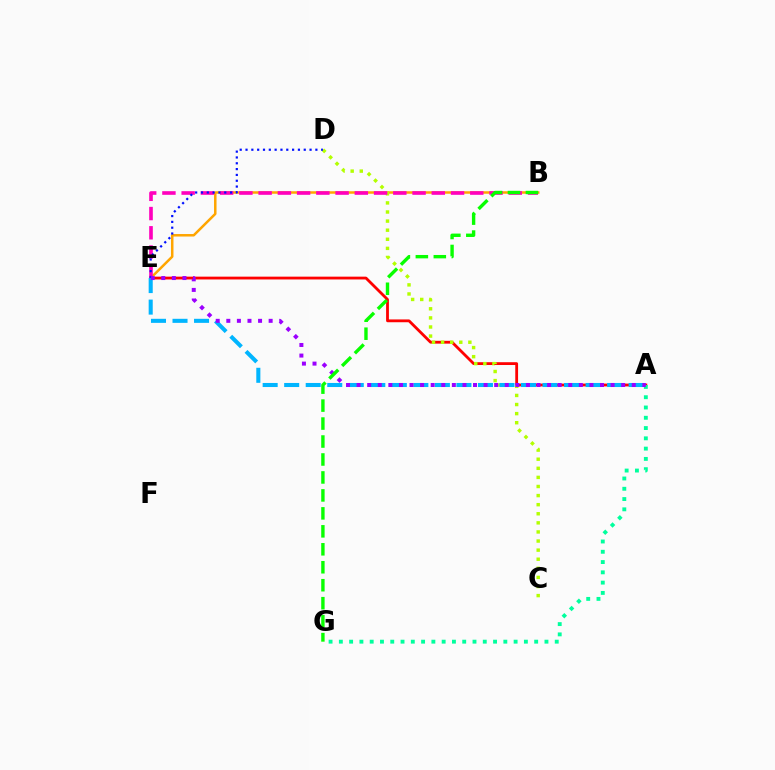{('A', 'E'): [{'color': '#ff0000', 'line_style': 'solid', 'thickness': 2.02}, {'color': '#00b5ff', 'line_style': 'dashed', 'thickness': 2.92}, {'color': '#9b00ff', 'line_style': 'dotted', 'thickness': 2.88}], ('A', 'G'): [{'color': '#00ff9d', 'line_style': 'dotted', 'thickness': 2.79}], ('B', 'E'): [{'color': '#ffa500', 'line_style': 'solid', 'thickness': 1.8}, {'color': '#ff00bd', 'line_style': 'dashed', 'thickness': 2.61}], ('C', 'D'): [{'color': '#b3ff00', 'line_style': 'dotted', 'thickness': 2.47}], ('D', 'E'): [{'color': '#0010ff', 'line_style': 'dotted', 'thickness': 1.58}], ('B', 'G'): [{'color': '#08ff00', 'line_style': 'dashed', 'thickness': 2.44}]}